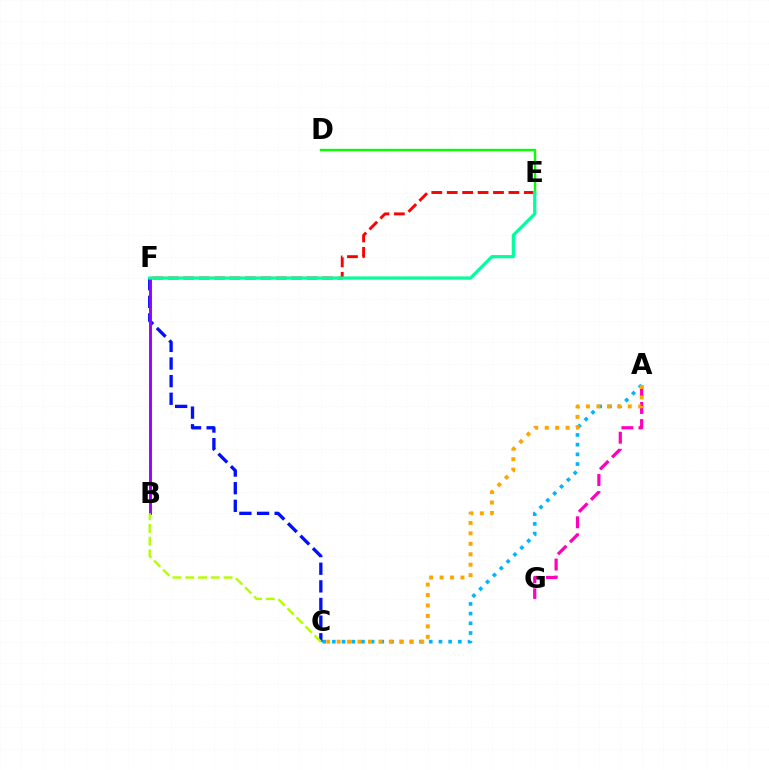{('A', 'C'): [{'color': '#00b5ff', 'line_style': 'dotted', 'thickness': 2.63}, {'color': '#ffa500', 'line_style': 'dotted', 'thickness': 2.84}], ('A', 'G'): [{'color': '#ff00bd', 'line_style': 'dashed', 'thickness': 2.32}], ('E', 'F'): [{'color': '#ff0000', 'line_style': 'dashed', 'thickness': 2.1}, {'color': '#00ff9d', 'line_style': 'solid', 'thickness': 2.32}], ('C', 'F'): [{'color': '#0010ff', 'line_style': 'dashed', 'thickness': 2.4}], ('B', 'F'): [{'color': '#9b00ff', 'line_style': 'solid', 'thickness': 2.09}], ('D', 'E'): [{'color': '#08ff00', 'line_style': 'solid', 'thickness': 1.71}], ('B', 'C'): [{'color': '#b3ff00', 'line_style': 'dashed', 'thickness': 1.73}]}